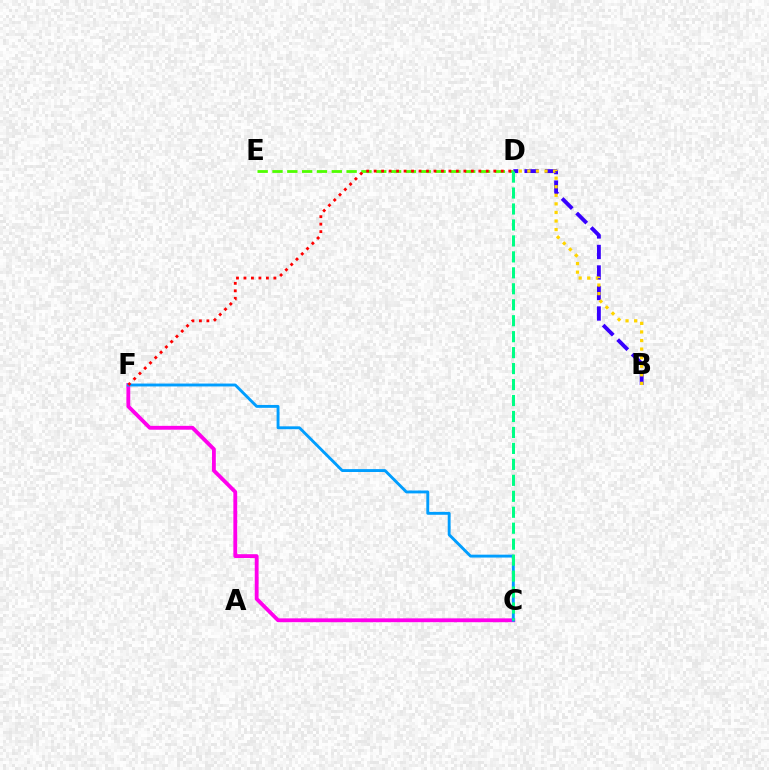{('C', 'F'): [{'color': '#ff00ed', 'line_style': 'solid', 'thickness': 2.76}, {'color': '#009eff', 'line_style': 'solid', 'thickness': 2.08}], ('B', 'D'): [{'color': '#3700ff', 'line_style': 'dashed', 'thickness': 2.79}, {'color': '#ffd500', 'line_style': 'dotted', 'thickness': 2.33}], ('D', 'E'): [{'color': '#4fff00', 'line_style': 'dashed', 'thickness': 2.01}], ('D', 'F'): [{'color': '#ff0000', 'line_style': 'dotted', 'thickness': 2.03}], ('C', 'D'): [{'color': '#00ff86', 'line_style': 'dashed', 'thickness': 2.17}]}